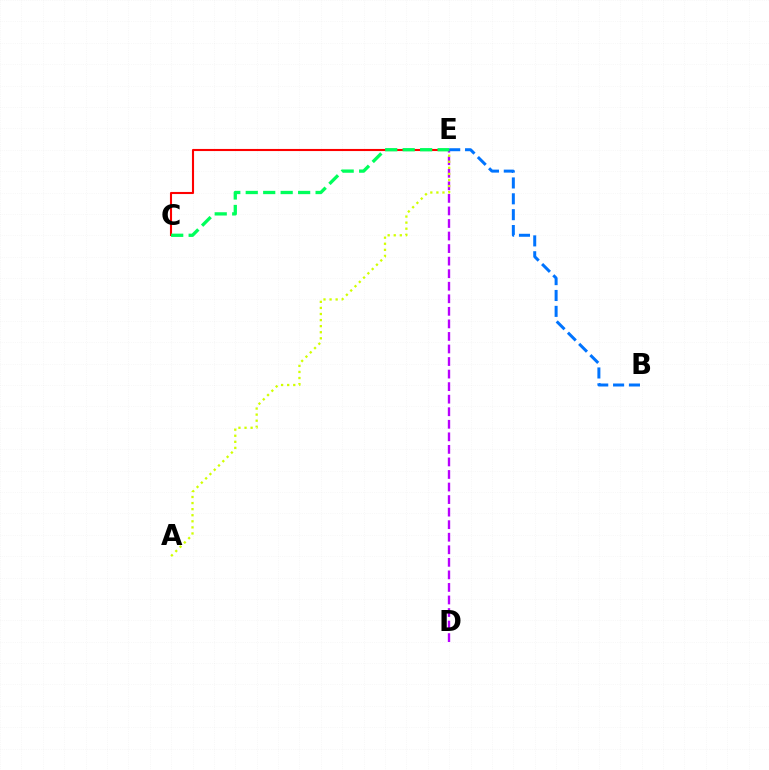{('D', 'E'): [{'color': '#b900ff', 'line_style': 'dashed', 'thickness': 1.7}], ('C', 'E'): [{'color': '#ff0000', 'line_style': 'solid', 'thickness': 1.51}, {'color': '#00ff5c', 'line_style': 'dashed', 'thickness': 2.37}], ('A', 'E'): [{'color': '#d1ff00', 'line_style': 'dotted', 'thickness': 1.65}], ('B', 'E'): [{'color': '#0074ff', 'line_style': 'dashed', 'thickness': 2.16}]}